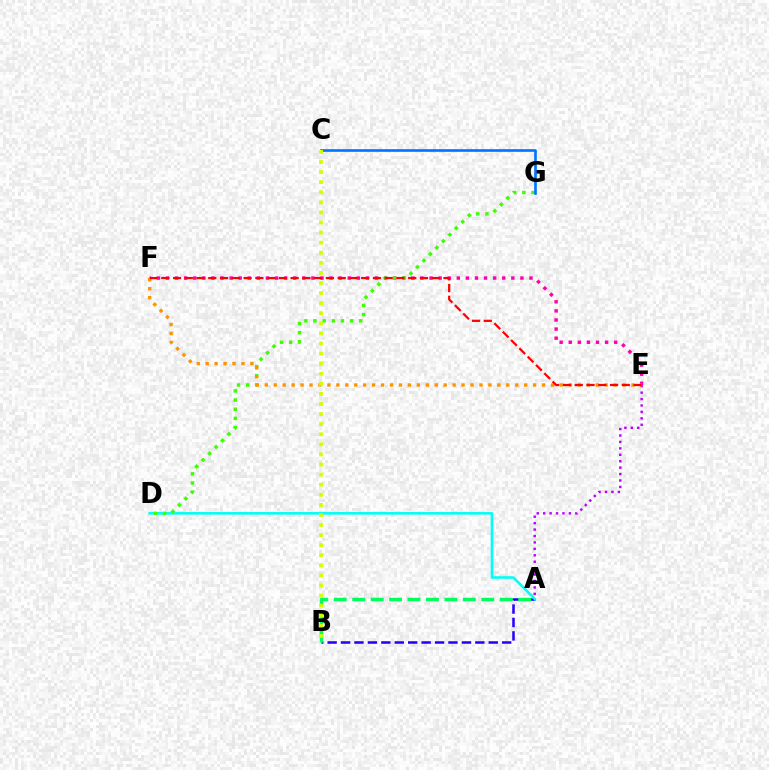{('A', 'B'): [{'color': '#2500ff', 'line_style': 'dashed', 'thickness': 1.82}, {'color': '#00ff5c', 'line_style': 'dashed', 'thickness': 2.5}], ('E', 'F'): [{'color': '#ff00ac', 'line_style': 'dotted', 'thickness': 2.47}, {'color': '#ff9400', 'line_style': 'dotted', 'thickness': 2.43}, {'color': '#ff0000', 'line_style': 'dashed', 'thickness': 1.6}], ('A', 'E'): [{'color': '#b900ff', 'line_style': 'dotted', 'thickness': 1.75}], ('A', 'D'): [{'color': '#00fff6', 'line_style': 'solid', 'thickness': 1.86}], ('D', 'G'): [{'color': '#3dff00', 'line_style': 'dotted', 'thickness': 2.49}], ('C', 'G'): [{'color': '#0074ff', 'line_style': 'solid', 'thickness': 1.9}], ('B', 'C'): [{'color': '#d1ff00', 'line_style': 'dotted', 'thickness': 2.74}]}